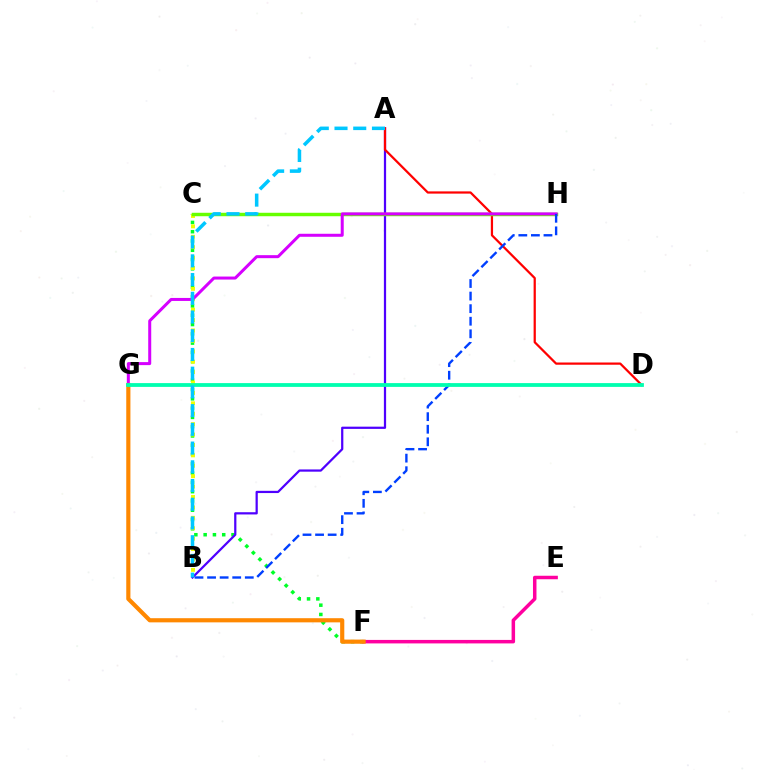{('C', 'F'): [{'color': '#00ff27', 'line_style': 'dotted', 'thickness': 2.52}], ('E', 'F'): [{'color': '#ff00a0', 'line_style': 'solid', 'thickness': 2.51}], ('A', 'B'): [{'color': '#4f00ff', 'line_style': 'solid', 'thickness': 1.61}, {'color': '#00c7ff', 'line_style': 'dashed', 'thickness': 2.54}], ('A', 'D'): [{'color': '#ff0000', 'line_style': 'solid', 'thickness': 1.61}], ('B', 'C'): [{'color': '#eeff00', 'line_style': 'dotted', 'thickness': 2.83}], ('C', 'H'): [{'color': '#66ff00', 'line_style': 'solid', 'thickness': 2.49}], ('G', 'H'): [{'color': '#d600ff', 'line_style': 'solid', 'thickness': 2.17}], ('F', 'G'): [{'color': '#ff8800', 'line_style': 'solid', 'thickness': 2.99}], ('B', 'H'): [{'color': '#003fff', 'line_style': 'dashed', 'thickness': 1.71}], ('D', 'G'): [{'color': '#00ffaf', 'line_style': 'solid', 'thickness': 2.73}]}